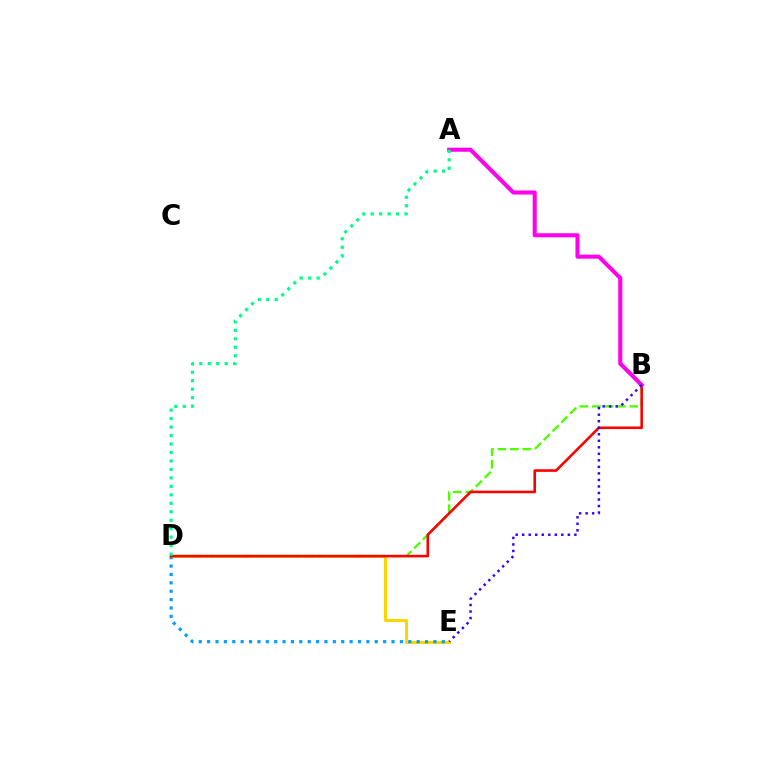{('D', 'E'): [{'color': '#ffd500', 'line_style': 'solid', 'thickness': 2.17}, {'color': '#009eff', 'line_style': 'dotted', 'thickness': 2.28}], ('B', 'D'): [{'color': '#4fff00', 'line_style': 'dashed', 'thickness': 1.69}, {'color': '#ff0000', 'line_style': 'solid', 'thickness': 1.87}], ('A', 'B'): [{'color': '#ff00ed', 'line_style': 'solid', 'thickness': 2.92}], ('A', 'D'): [{'color': '#00ff86', 'line_style': 'dotted', 'thickness': 2.3}], ('B', 'E'): [{'color': '#3700ff', 'line_style': 'dotted', 'thickness': 1.77}]}